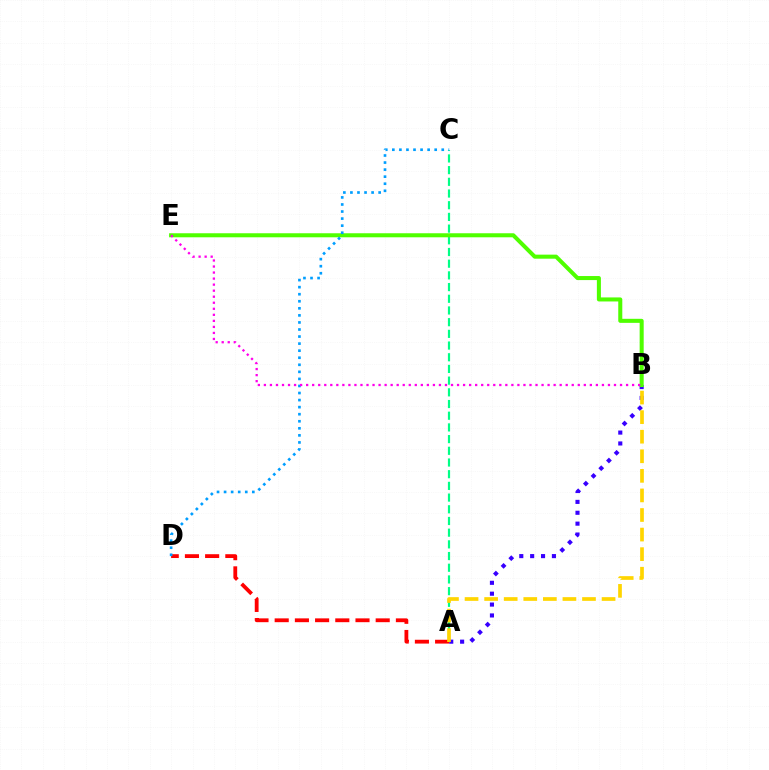{('A', 'B'): [{'color': '#3700ff', 'line_style': 'dotted', 'thickness': 2.96}, {'color': '#ffd500', 'line_style': 'dashed', 'thickness': 2.66}], ('A', 'D'): [{'color': '#ff0000', 'line_style': 'dashed', 'thickness': 2.74}], ('A', 'C'): [{'color': '#00ff86', 'line_style': 'dashed', 'thickness': 1.59}], ('B', 'E'): [{'color': '#4fff00', 'line_style': 'solid', 'thickness': 2.91}, {'color': '#ff00ed', 'line_style': 'dotted', 'thickness': 1.64}], ('C', 'D'): [{'color': '#009eff', 'line_style': 'dotted', 'thickness': 1.92}]}